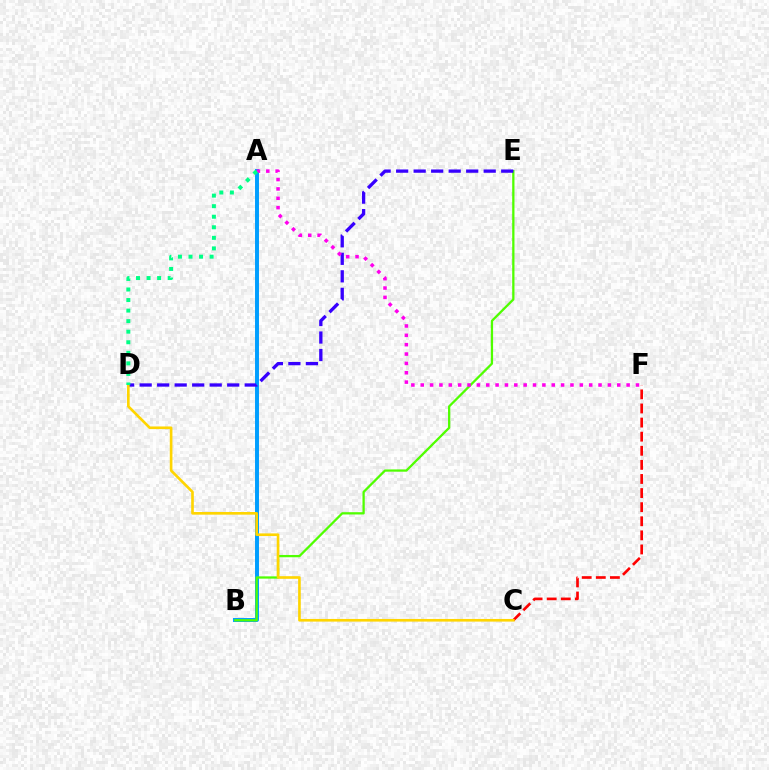{('A', 'B'): [{'color': '#009eff', 'line_style': 'solid', 'thickness': 2.84}], ('B', 'E'): [{'color': '#4fff00', 'line_style': 'solid', 'thickness': 1.64}], ('D', 'E'): [{'color': '#3700ff', 'line_style': 'dashed', 'thickness': 2.38}], ('C', 'F'): [{'color': '#ff0000', 'line_style': 'dashed', 'thickness': 1.92}], ('C', 'D'): [{'color': '#ffd500', 'line_style': 'solid', 'thickness': 1.9}], ('A', 'F'): [{'color': '#ff00ed', 'line_style': 'dotted', 'thickness': 2.54}], ('A', 'D'): [{'color': '#00ff86', 'line_style': 'dotted', 'thickness': 2.87}]}